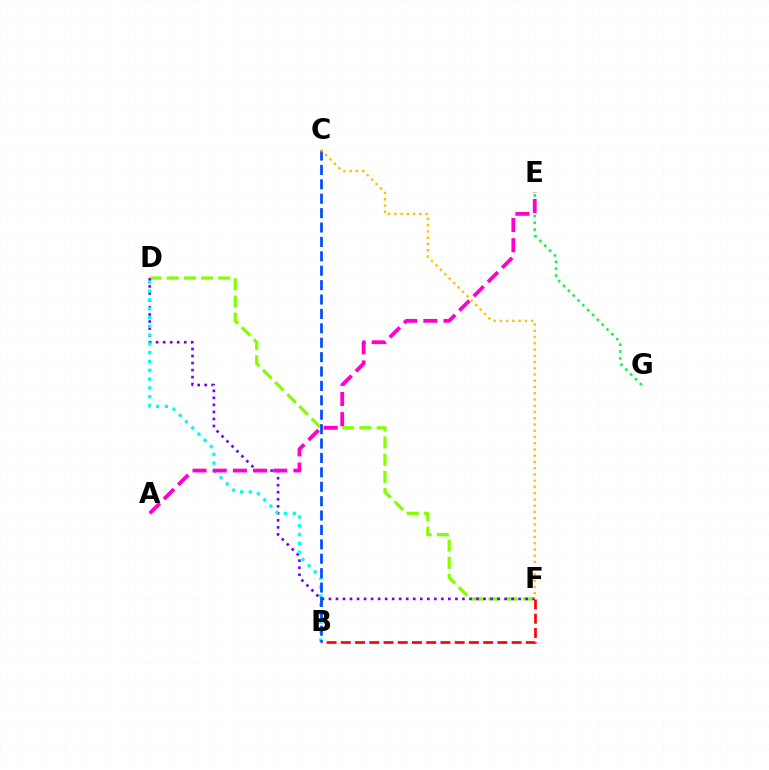{('D', 'F'): [{'color': '#84ff00', 'line_style': 'dashed', 'thickness': 2.34}, {'color': '#7200ff', 'line_style': 'dotted', 'thickness': 1.91}], ('E', 'G'): [{'color': '#00ff39', 'line_style': 'dotted', 'thickness': 1.86}], ('B', 'D'): [{'color': '#00fff6', 'line_style': 'dotted', 'thickness': 2.39}], ('B', 'C'): [{'color': '#004bff', 'line_style': 'dashed', 'thickness': 1.96}], ('B', 'F'): [{'color': '#ff0000', 'line_style': 'dashed', 'thickness': 1.93}], ('C', 'F'): [{'color': '#ffbd00', 'line_style': 'dotted', 'thickness': 1.7}], ('A', 'E'): [{'color': '#ff00cf', 'line_style': 'dashed', 'thickness': 2.74}]}